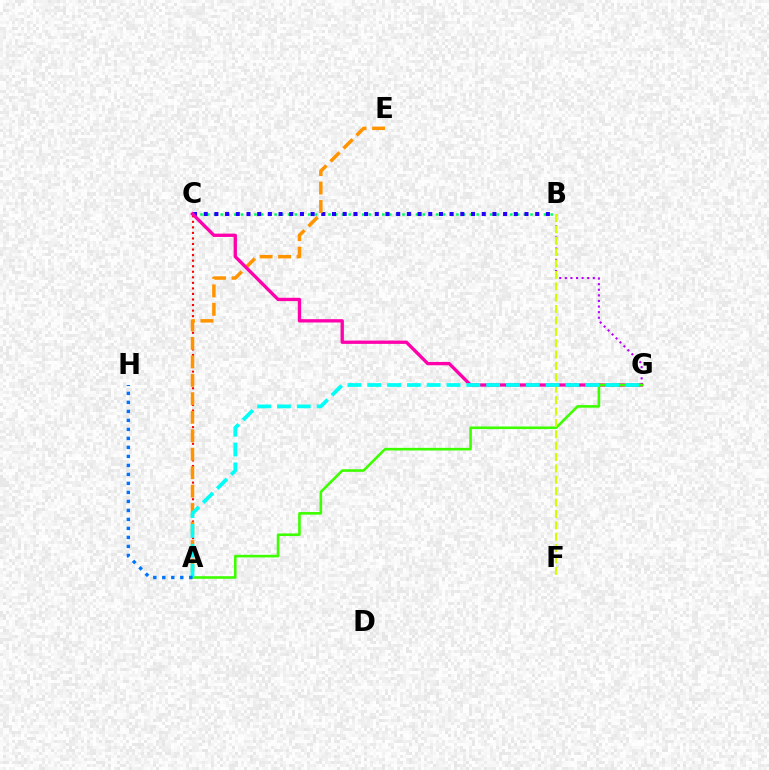{('B', 'C'): [{'color': '#00ff5c', 'line_style': 'dotted', 'thickness': 1.83}, {'color': '#2500ff', 'line_style': 'dotted', 'thickness': 2.91}], ('A', 'C'): [{'color': '#ff0000', 'line_style': 'dotted', 'thickness': 1.51}], ('A', 'E'): [{'color': '#ff9400', 'line_style': 'dashed', 'thickness': 2.51}], ('C', 'G'): [{'color': '#ff00ac', 'line_style': 'solid', 'thickness': 2.39}], ('B', 'G'): [{'color': '#b900ff', 'line_style': 'dotted', 'thickness': 1.52}], ('A', 'G'): [{'color': '#3dff00', 'line_style': 'solid', 'thickness': 1.87}, {'color': '#00fff6', 'line_style': 'dashed', 'thickness': 2.69}], ('B', 'F'): [{'color': '#d1ff00', 'line_style': 'dashed', 'thickness': 1.55}], ('A', 'H'): [{'color': '#0074ff', 'line_style': 'dotted', 'thickness': 2.45}]}